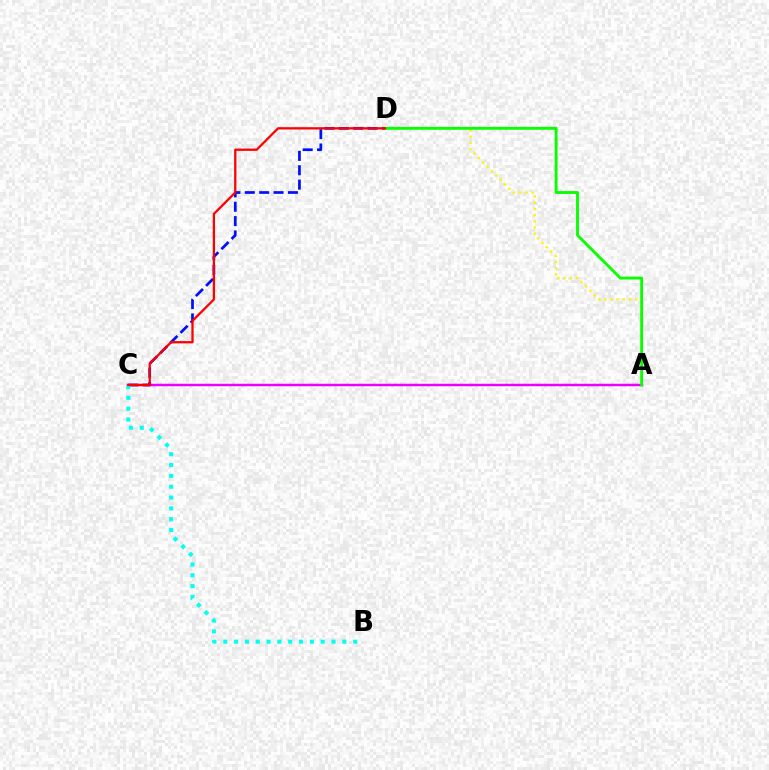{('A', 'C'): [{'color': '#ee00ff', 'line_style': 'solid', 'thickness': 1.76}], ('C', 'D'): [{'color': '#0010ff', 'line_style': 'dashed', 'thickness': 1.95}, {'color': '#ff0000', 'line_style': 'solid', 'thickness': 1.64}], ('A', 'D'): [{'color': '#fcf500', 'line_style': 'dotted', 'thickness': 1.68}, {'color': '#08ff00', 'line_style': 'solid', 'thickness': 2.06}], ('B', 'C'): [{'color': '#00fff6', 'line_style': 'dotted', 'thickness': 2.94}]}